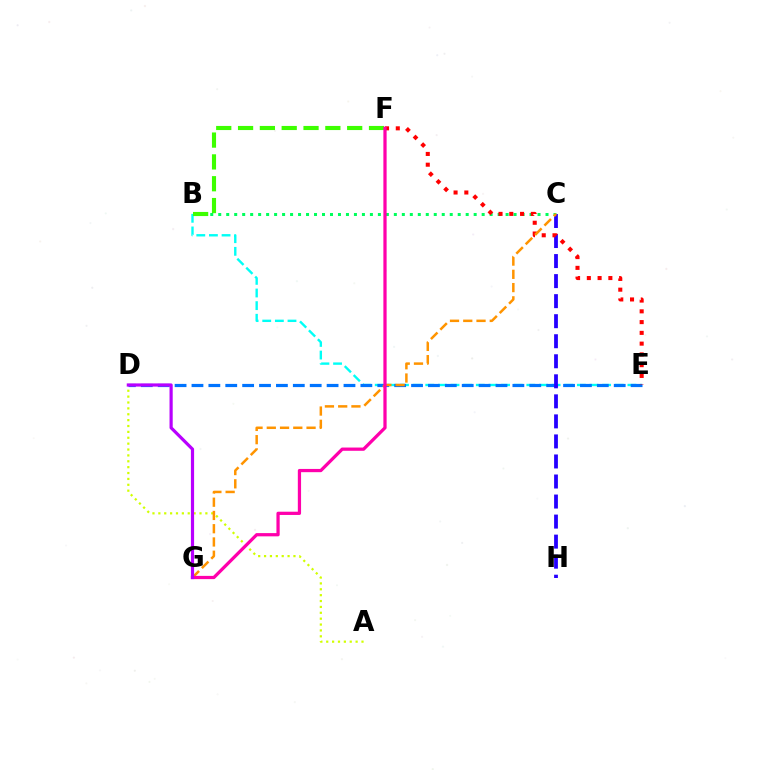{('A', 'D'): [{'color': '#d1ff00', 'line_style': 'dotted', 'thickness': 1.6}], ('B', 'E'): [{'color': '#00fff6', 'line_style': 'dashed', 'thickness': 1.72}], ('B', 'C'): [{'color': '#00ff5c', 'line_style': 'dotted', 'thickness': 2.17}], ('D', 'E'): [{'color': '#0074ff', 'line_style': 'dashed', 'thickness': 2.29}], ('C', 'H'): [{'color': '#2500ff', 'line_style': 'dashed', 'thickness': 2.72}], ('B', 'F'): [{'color': '#3dff00', 'line_style': 'dashed', 'thickness': 2.96}], ('E', 'F'): [{'color': '#ff0000', 'line_style': 'dotted', 'thickness': 2.92}], ('C', 'G'): [{'color': '#ff9400', 'line_style': 'dashed', 'thickness': 1.8}], ('F', 'G'): [{'color': '#ff00ac', 'line_style': 'solid', 'thickness': 2.34}], ('D', 'G'): [{'color': '#b900ff', 'line_style': 'solid', 'thickness': 2.29}]}